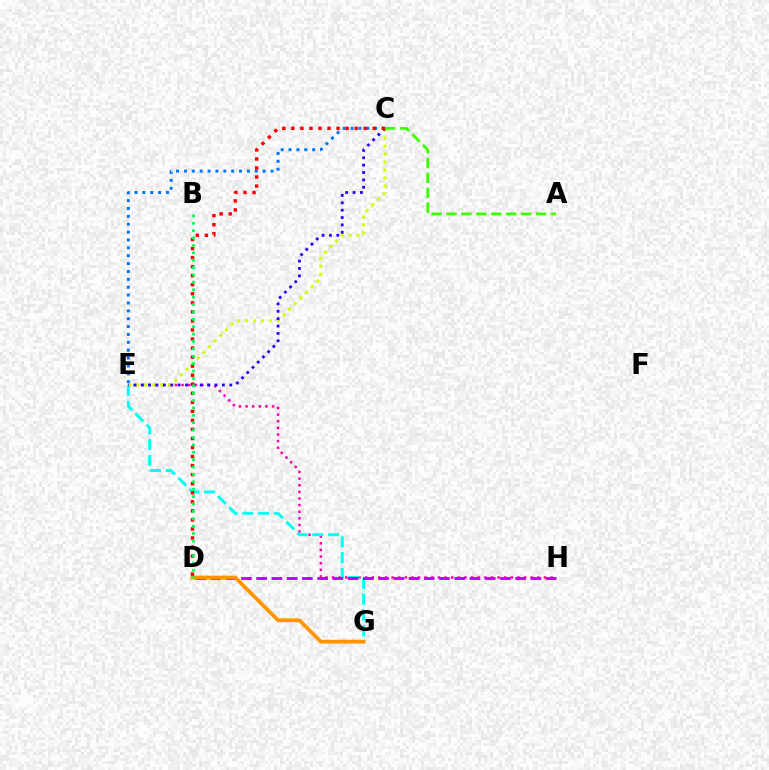{('E', 'H'): [{'color': '#ff00ac', 'line_style': 'dotted', 'thickness': 1.8}], ('C', 'E'): [{'color': '#0074ff', 'line_style': 'dotted', 'thickness': 2.14}, {'color': '#d1ff00', 'line_style': 'dotted', 'thickness': 2.16}, {'color': '#2500ff', 'line_style': 'dotted', 'thickness': 2.01}], ('E', 'G'): [{'color': '#00fff6', 'line_style': 'dashed', 'thickness': 2.14}], ('D', 'H'): [{'color': '#b900ff', 'line_style': 'dashed', 'thickness': 2.07}], ('D', 'G'): [{'color': '#ff9400', 'line_style': 'solid', 'thickness': 2.69}], ('C', 'D'): [{'color': '#ff0000', 'line_style': 'dotted', 'thickness': 2.46}], ('A', 'C'): [{'color': '#3dff00', 'line_style': 'dashed', 'thickness': 2.03}], ('B', 'D'): [{'color': '#00ff5c', 'line_style': 'dotted', 'thickness': 2.01}]}